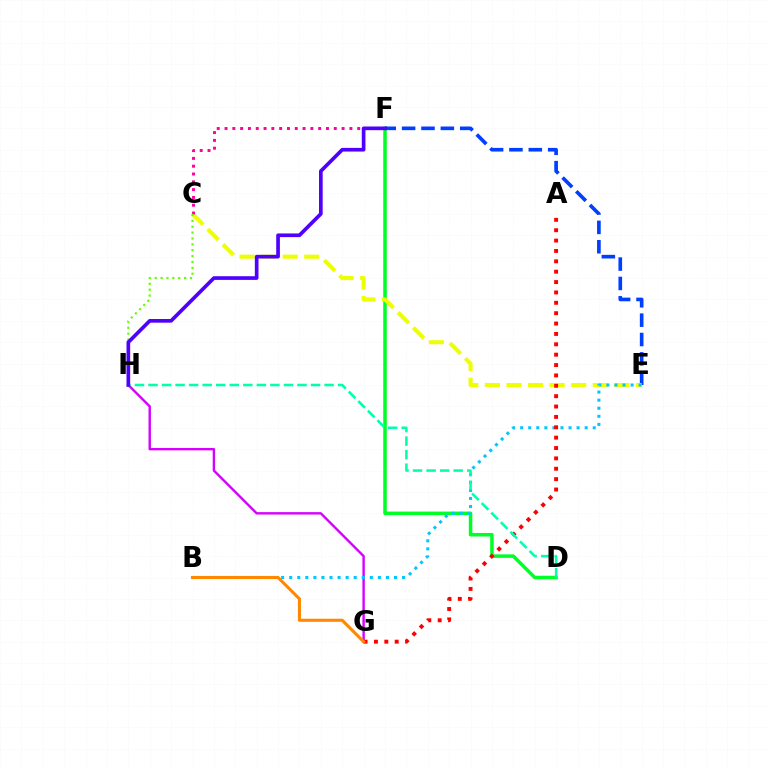{('D', 'F'): [{'color': '#00ff27', 'line_style': 'solid', 'thickness': 2.53}], ('E', 'F'): [{'color': '#003fff', 'line_style': 'dashed', 'thickness': 2.63}], ('C', 'E'): [{'color': '#eeff00', 'line_style': 'dashed', 'thickness': 2.93}], ('C', 'F'): [{'color': '#ff00a0', 'line_style': 'dotted', 'thickness': 2.12}], ('G', 'H'): [{'color': '#d600ff', 'line_style': 'solid', 'thickness': 1.72}], ('B', 'E'): [{'color': '#00c7ff', 'line_style': 'dotted', 'thickness': 2.19}], ('A', 'G'): [{'color': '#ff0000', 'line_style': 'dotted', 'thickness': 2.82}], ('C', 'H'): [{'color': '#66ff00', 'line_style': 'dotted', 'thickness': 1.6}], ('D', 'H'): [{'color': '#00ffaf', 'line_style': 'dashed', 'thickness': 1.84}], ('F', 'H'): [{'color': '#4f00ff', 'line_style': 'solid', 'thickness': 2.65}], ('B', 'G'): [{'color': '#ff8800', 'line_style': 'solid', 'thickness': 2.21}]}